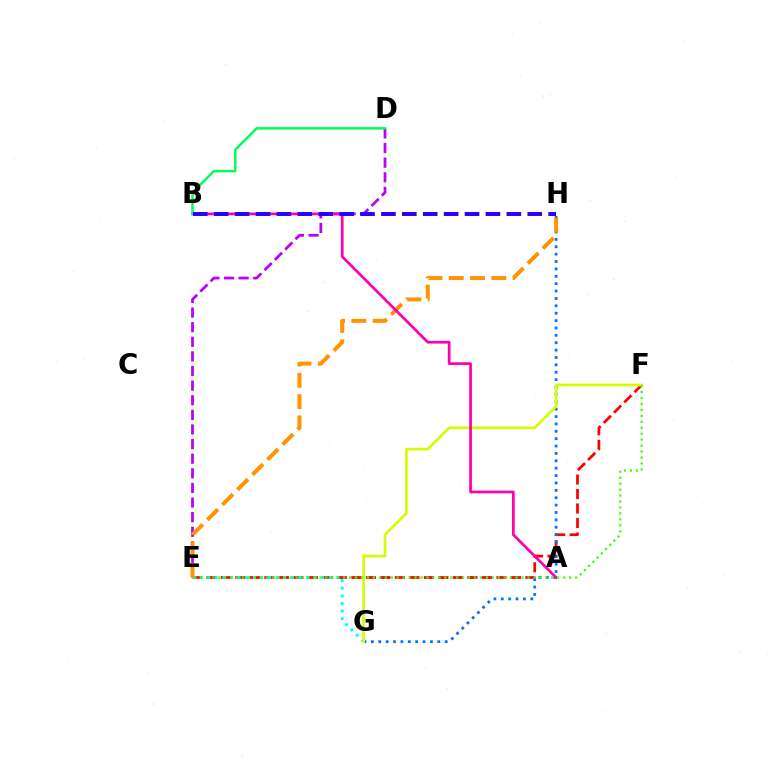{('D', 'E'): [{'color': '#b900ff', 'line_style': 'dashed', 'thickness': 1.99}], ('E', 'F'): [{'color': '#ff0000', 'line_style': 'dashed', 'thickness': 1.97}, {'color': '#3dff00', 'line_style': 'dotted', 'thickness': 1.62}], ('G', 'H'): [{'color': '#0074ff', 'line_style': 'dotted', 'thickness': 2.01}], ('E', 'G'): [{'color': '#00fff6', 'line_style': 'dotted', 'thickness': 2.06}], ('F', 'G'): [{'color': '#d1ff00', 'line_style': 'solid', 'thickness': 1.91}], ('E', 'H'): [{'color': '#ff9400', 'line_style': 'dashed', 'thickness': 2.89}], ('A', 'B'): [{'color': '#ff00ac', 'line_style': 'solid', 'thickness': 1.96}], ('B', 'D'): [{'color': '#00ff5c', 'line_style': 'solid', 'thickness': 1.81}], ('B', 'H'): [{'color': '#2500ff', 'line_style': 'dashed', 'thickness': 2.84}]}